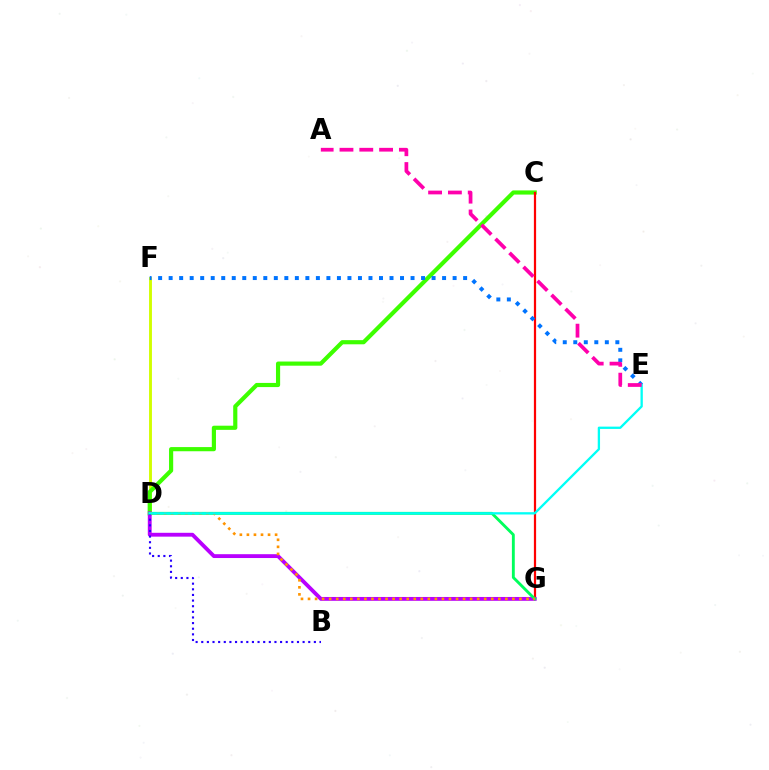{('D', 'F'): [{'color': '#d1ff00', 'line_style': 'solid', 'thickness': 2.08}], ('C', 'D'): [{'color': '#3dff00', 'line_style': 'solid', 'thickness': 2.99}], ('C', 'G'): [{'color': '#ff0000', 'line_style': 'solid', 'thickness': 1.6}], ('D', 'G'): [{'color': '#b900ff', 'line_style': 'solid', 'thickness': 2.77}, {'color': '#00ff5c', 'line_style': 'solid', 'thickness': 2.07}, {'color': '#ff9400', 'line_style': 'dotted', 'thickness': 1.91}], ('B', 'D'): [{'color': '#2500ff', 'line_style': 'dotted', 'thickness': 1.53}], ('E', 'F'): [{'color': '#0074ff', 'line_style': 'dotted', 'thickness': 2.86}], ('D', 'E'): [{'color': '#00fff6', 'line_style': 'solid', 'thickness': 1.66}], ('A', 'E'): [{'color': '#ff00ac', 'line_style': 'dashed', 'thickness': 2.69}]}